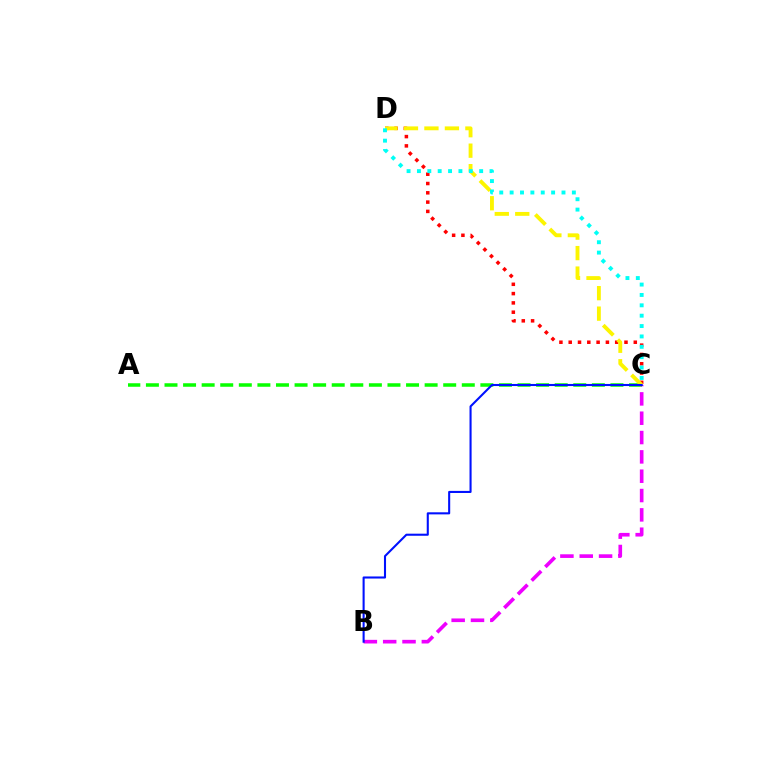{('A', 'C'): [{'color': '#08ff00', 'line_style': 'dashed', 'thickness': 2.52}], ('C', 'D'): [{'color': '#ff0000', 'line_style': 'dotted', 'thickness': 2.53}, {'color': '#fcf500', 'line_style': 'dashed', 'thickness': 2.78}, {'color': '#00fff6', 'line_style': 'dotted', 'thickness': 2.82}], ('B', 'C'): [{'color': '#ee00ff', 'line_style': 'dashed', 'thickness': 2.63}, {'color': '#0010ff', 'line_style': 'solid', 'thickness': 1.5}]}